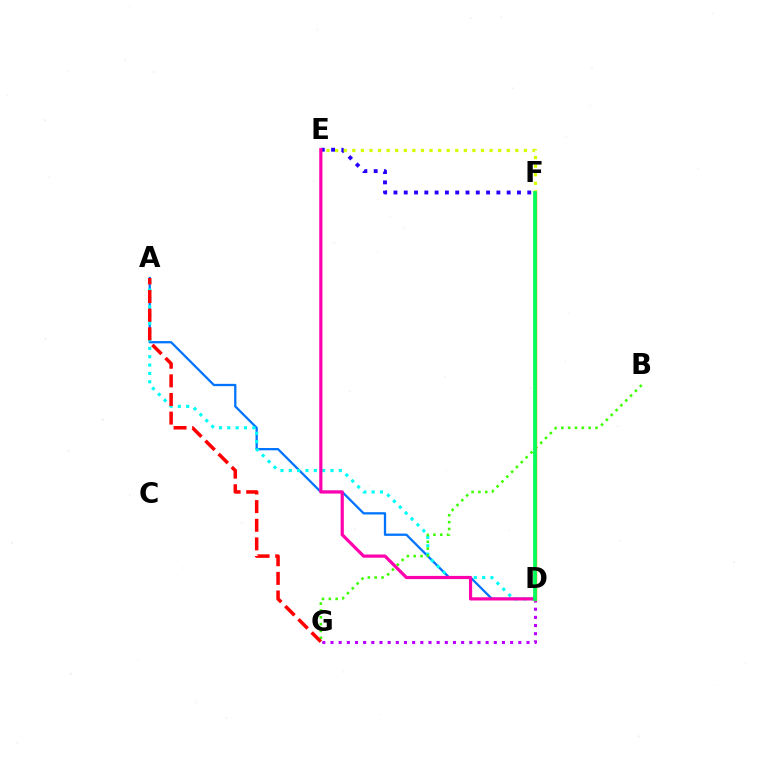{('A', 'D'): [{'color': '#0074ff', 'line_style': 'solid', 'thickness': 1.64}, {'color': '#00fff6', 'line_style': 'dotted', 'thickness': 2.27}], ('E', 'F'): [{'color': '#2500ff', 'line_style': 'dotted', 'thickness': 2.8}, {'color': '#d1ff00', 'line_style': 'dotted', 'thickness': 2.33}], ('D', 'G'): [{'color': '#b900ff', 'line_style': 'dotted', 'thickness': 2.22}], ('B', 'G'): [{'color': '#3dff00', 'line_style': 'dotted', 'thickness': 1.86}], ('A', 'G'): [{'color': '#ff0000', 'line_style': 'dashed', 'thickness': 2.53}], ('D', 'F'): [{'color': '#ff9400', 'line_style': 'solid', 'thickness': 2.5}, {'color': '#00ff5c', 'line_style': 'solid', 'thickness': 2.67}], ('D', 'E'): [{'color': '#ff00ac', 'line_style': 'solid', 'thickness': 2.29}]}